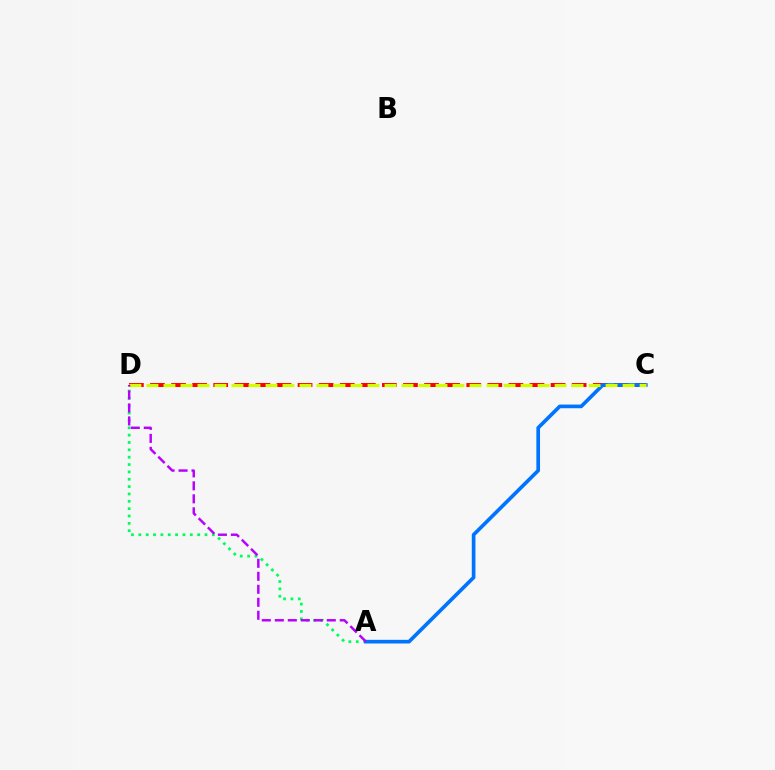{('A', 'D'): [{'color': '#00ff5c', 'line_style': 'dotted', 'thickness': 2.0}, {'color': '#b900ff', 'line_style': 'dashed', 'thickness': 1.76}], ('C', 'D'): [{'color': '#ff0000', 'line_style': 'dashed', 'thickness': 2.86}, {'color': '#d1ff00', 'line_style': 'dashed', 'thickness': 2.31}], ('A', 'C'): [{'color': '#0074ff', 'line_style': 'solid', 'thickness': 2.64}]}